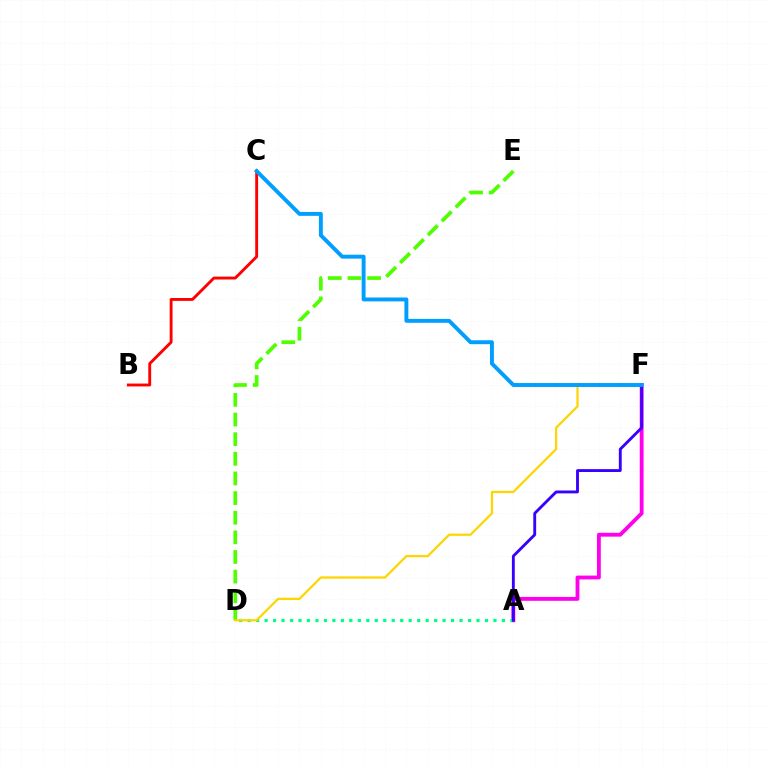{('A', 'F'): [{'color': '#ff00ed', 'line_style': 'solid', 'thickness': 2.76}, {'color': '#3700ff', 'line_style': 'solid', 'thickness': 2.06}], ('A', 'D'): [{'color': '#00ff86', 'line_style': 'dotted', 'thickness': 2.3}], ('B', 'C'): [{'color': '#ff0000', 'line_style': 'solid', 'thickness': 2.08}], ('D', 'E'): [{'color': '#4fff00', 'line_style': 'dashed', 'thickness': 2.67}], ('D', 'F'): [{'color': '#ffd500', 'line_style': 'solid', 'thickness': 1.62}], ('C', 'F'): [{'color': '#009eff', 'line_style': 'solid', 'thickness': 2.82}]}